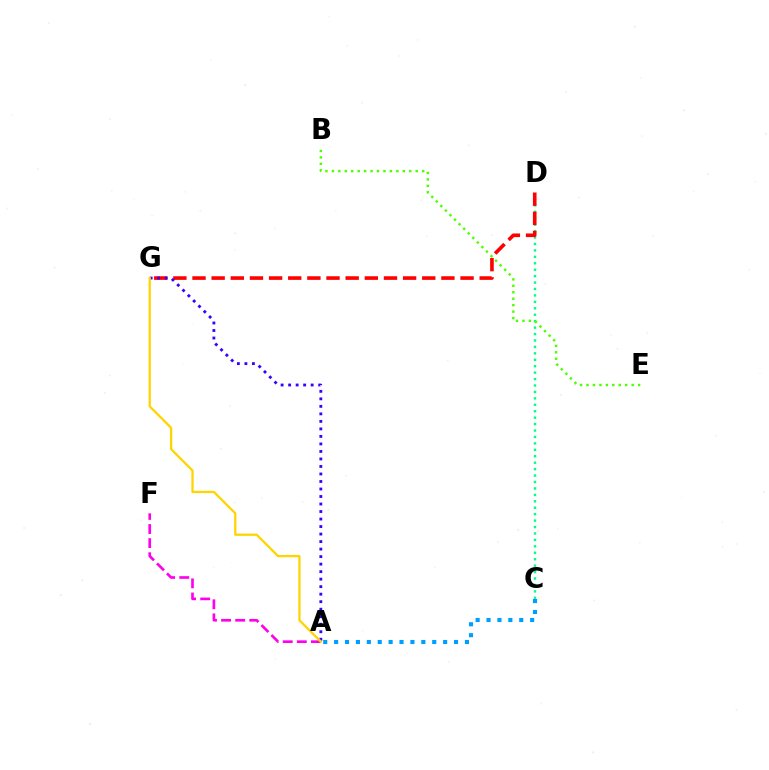{('C', 'D'): [{'color': '#00ff86', 'line_style': 'dotted', 'thickness': 1.75}], ('A', 'F'): [{'color': '#ff00ed', 'line_style': 'dashed', 'thickness': 1.92}], ('A', 'C'): [{'color': '#009eff', 'line_style': 'dotted', 'thickness': 2.96}], ('D', 'G'): [{'color': '#ff0000', 'line_style': 'dashed', 'thickness': 2.6}], ('A', 'G'): [{'color': '#3700ff', 'line_style': 'dotted', 'thickness': 2.04}, {'color': '#ffd500', 'line_style': 'solid', 'thickness': 1.64}], ('B', 'E'): [{'color': '#4fff00', 'line_style': 'dotted', 'thickness': 1.75}]}